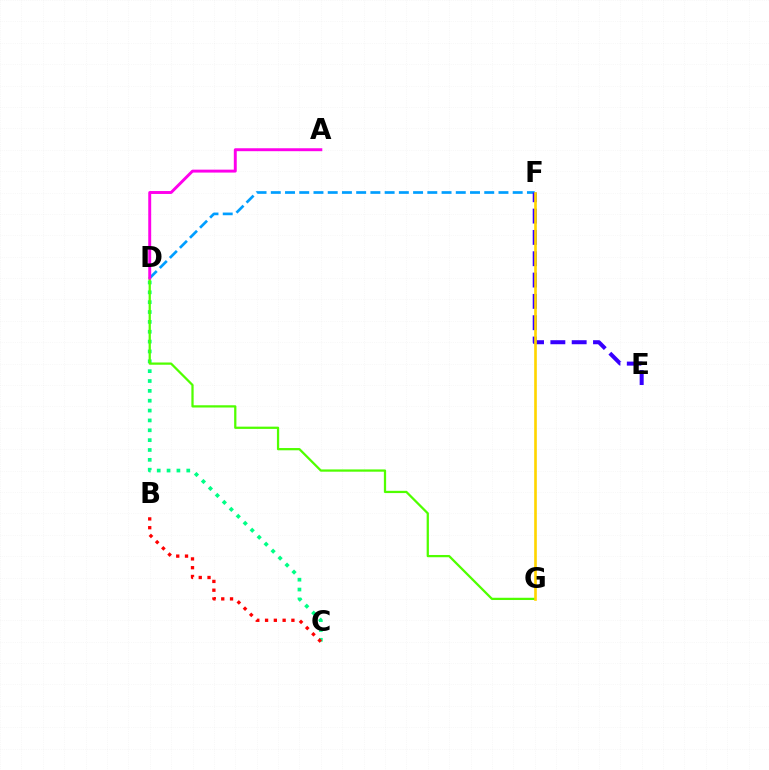{('C', 'D'): [{'color': '#00ff86', 'line_style': 'dotted', 'thickness': 2.68}], ('D', 'F'): [{'color': '#009eff', 'line_style': 'dashed', 'thickness': 1.93}], ('E', 'F'): [{'color': '#3700ff', 'line_style': 'dashed', 'thickness': 2.9}], ('D', 'G'): [{'color': '#4fff00', 'line_style': 'solid', 'thickness': 1.62}], ('B', 'C'): [{'color': '#ff0000', 'line_style': 'dotted', 'thickness': 2.39}], ('A', 'D'): [{'color': '#ff00ed', 'line_style': 'solid', 'thickness': 2.11}], ('F', 'G'): [{'color': '#ffd500', 'line_style': 'solid', 'thickness': 1.9}]}